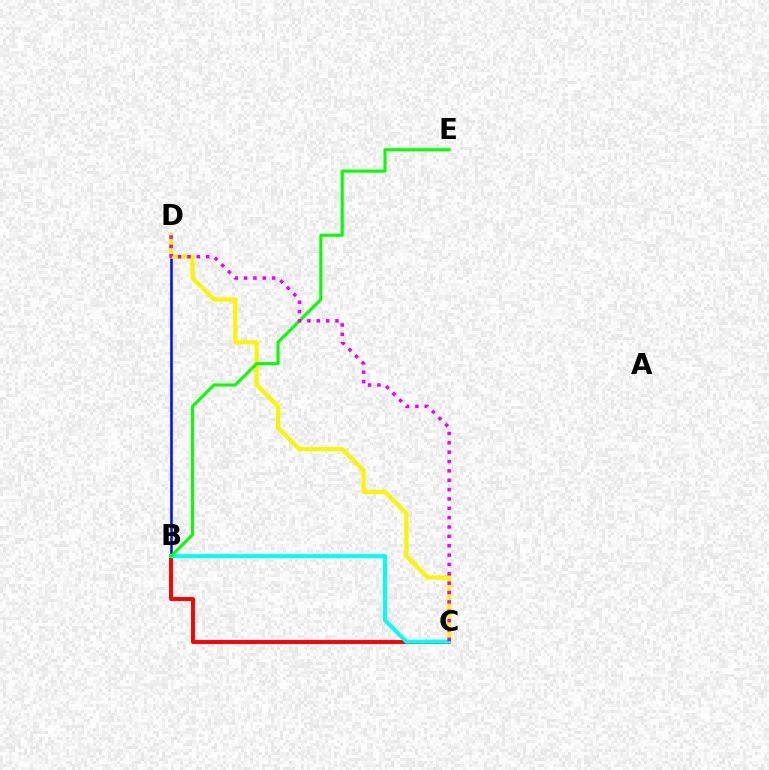{('B', 'D'): [{'color': '#0010ff', 'line_style': 'solid', 'thickness': 1.87}], ('C', 'D'): [{'color': '#fcf500', 'line_style': 'solid', 'thickness': 2.97}, {'color': '#ee00ff', 'line_style': 'dotted', 'thickness': 2.54}], ('B', 'C'): [{'color': '#ff0000', 'line_style': 'solid', 'thickness': 2.83}, {'color': '#00fff6', 'line_style': 'solid', 'thickness': 2.89}], ('B', 'E'): [{'color': '#08ff00', 'line_style': 'solid', 'thickness': 2.22}]}